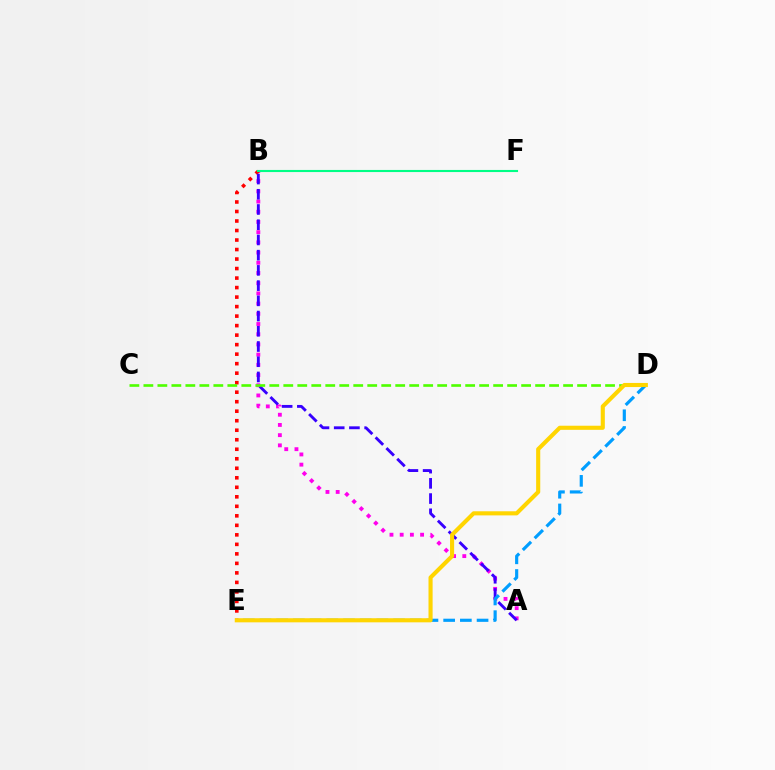{('A', 'B'): [{'color': '#ff00ed', 'line_style': 'dotted', 'thickness': 2.77}, {'color': '#3700ff', 'line_style': 'dashed', 'thickness': 2.07}], ('B', 'E'): [{'color': '#ff0000', 'line_style': 'dotted', 'thickness': 2.58}], ('D', 'E'): [{'color': '#009eff', 'line_style': 'dashed', 'thickness': 2.27}, {'color': '#ffd500', 'line_style': 'solid', 'thickness': 2.96}], ('C', 'D'): [{'color': '#4fff00', 'line_style': 'dashed', 'thickness': 1.9}], ('B', 'F'): [{'color': '#00ff86', 'line_style': 'solid', 'thickness': 1.52}]}